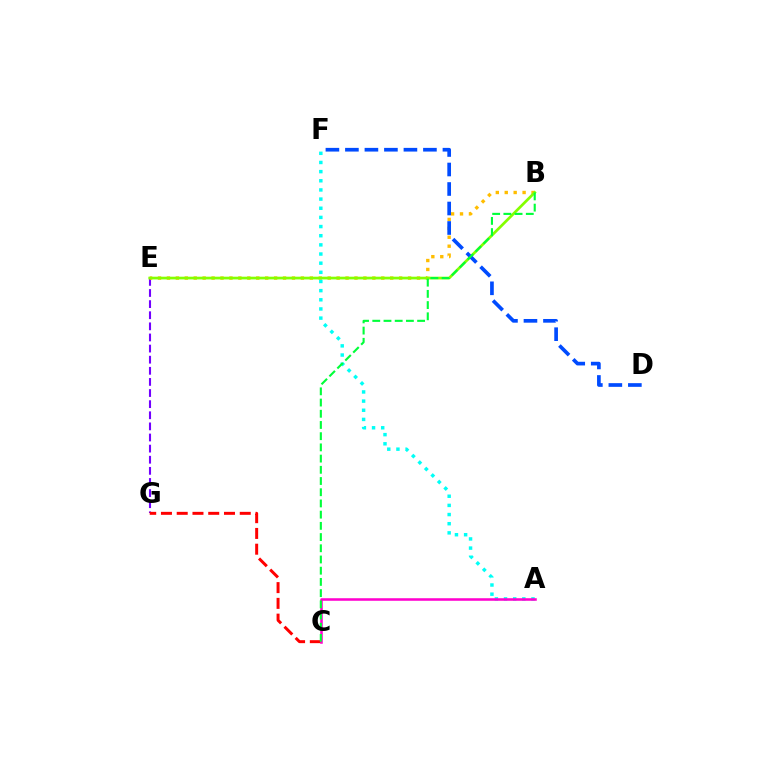{('E', 'G'): [{'color': '#7200ff', 'line_style': 'dashed', 'thickness': 1.51}], ('B', 'E'): [{'color': '#ffbd00', 'line_style': 'dotted', 'thickness': 2.43}, {'color': '#84ff00', 'line_style': 'solid', 'thickness': 1.95}], ('A', 'F'): [{'color': '#00fff6', 'line_style': 'dotted', 'thickness': 2.49}], ('C', 'G'): [{'color': '#ff0000', 'line_style': 'dashed', 'thickness': 2.14}], ('A', 'C'): [{'color': '#ff00cf', 'line_style': 'solid', 'thickness': 1.84}], ('D', 'F'): [{'color': '#004bff', 'line_style': 'dashed', 'thickness': 2.65}], ('B', 'C'): [{'color': '#00ff39', 'line_style': 'dashed', 'thickness': 1.52}]}